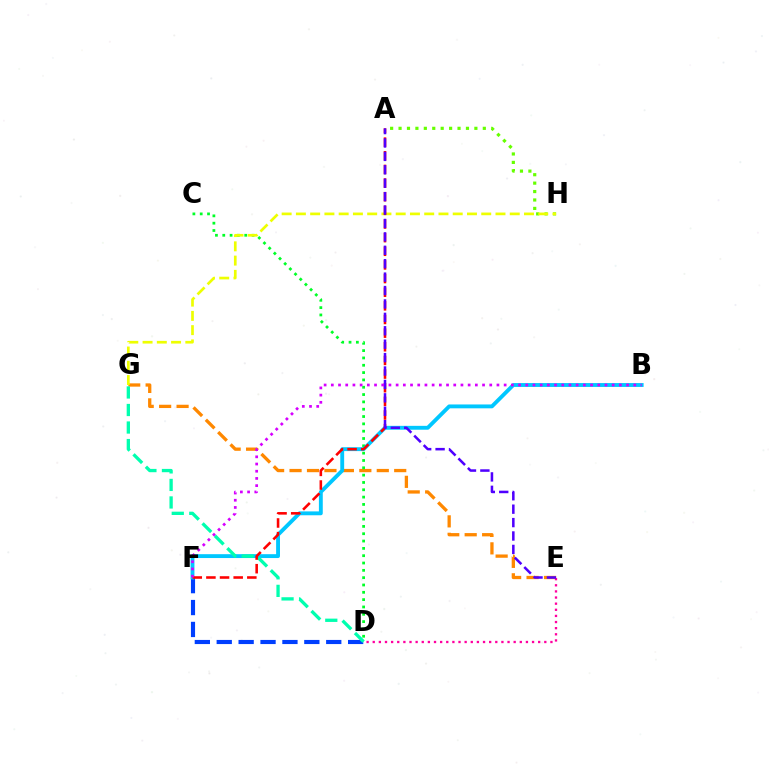{('E', 'G'): [{'color': '#ff8800', 'line_style': 'dashed', 'thickness': 2.37}], ('D', 'F'): [{'color': '#003fff', 'line_style': 'dashed', 'thickness': 2.98}], ('C', 'D'): [{'color': '#00ff27', 'line_style': 'dotted', 'thickness': 1.99}], ('B', 'F'): [{'color': '#00c7ff', 'line_style': 'solid', 'thickness': 2.78}, {'color': '#d600ff', 'line_style': 'dotted', 'thickness': 1.96}], ('D', 'G'): [{'color': '#00ffaf', 'line_style': 'dashed', 'thickness': 2.38}], ('A', 'H'): [{'color': '#66ff00', 'line_style': 'dotted', 'thickness': 2.29}], ('D', 'E'): [{'color': '#ff00a0', 'line_style': 'dotted', 'thickness': 1.66}], ('G', 'H'): [{'color': '#eeff00', 'line_style': 'dashed', 'thickness': 1.94}], ('A', 'F'): [{'color': '#ff0000', 'line_style': 'dashed', 'thickness': 1.85}], ('A', 'E'): [{'color': '#4f00ff', 'line_style': 'dashed', 'thickness': 1.82}]}